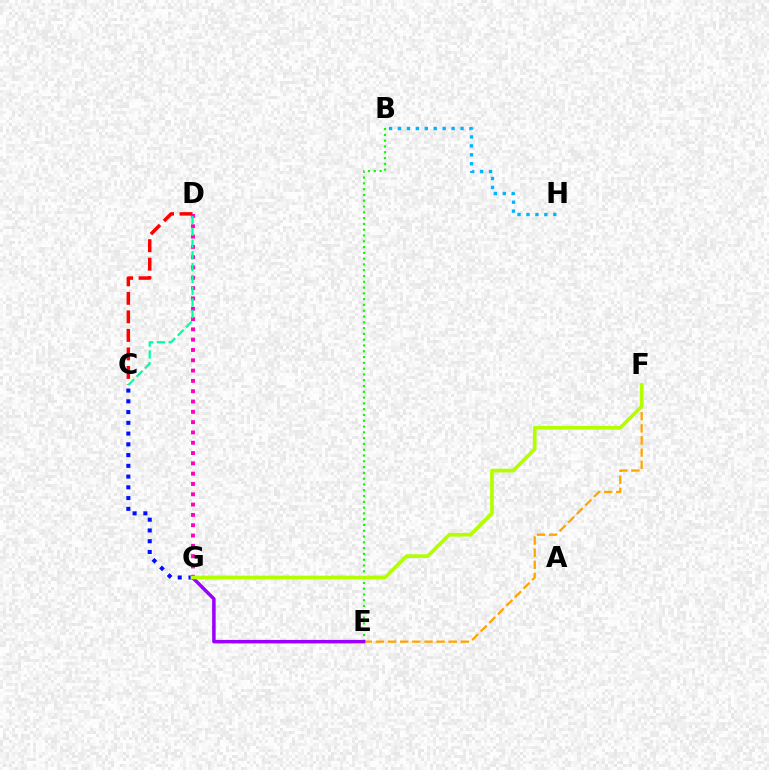{('B', 'E'): [{'color': '#08ff00', 'line_style': 'dotted', 'thickness': 1.57}], ('E', 'F'): [{'color': '#ffa500', 'line_style': 'dashed', 'thickness': 1.65}], ('C', 'G'): [{'color': '#0010ff', 'line_style': 'dotted', 'thickness': 2.92}], ('C', 'D'): [{'color': '#ff0000', 'line_style': 'dashed', 'thickness': 2.52}, {'color': '#00ff9d', 'line_style': 'dashed', 'thickness': 1.6}], ('D', 'G'): [{'color': '#ff00bd', 'line_style': 'dotted', 'thickness': 2.8}], ('B', 'H'): [{'color': '#00b5ff', 'line_style': 'dotted', 'thickness': 2.43}], ('E', 'G'): [{'color': '#9b00ff', 'line_style': 'solid', 'thickness': 2.52}], ('F', 'G'): [{'color': '#b3ff00', 'line_style': 'solid', 'thickness': 2.65}]}